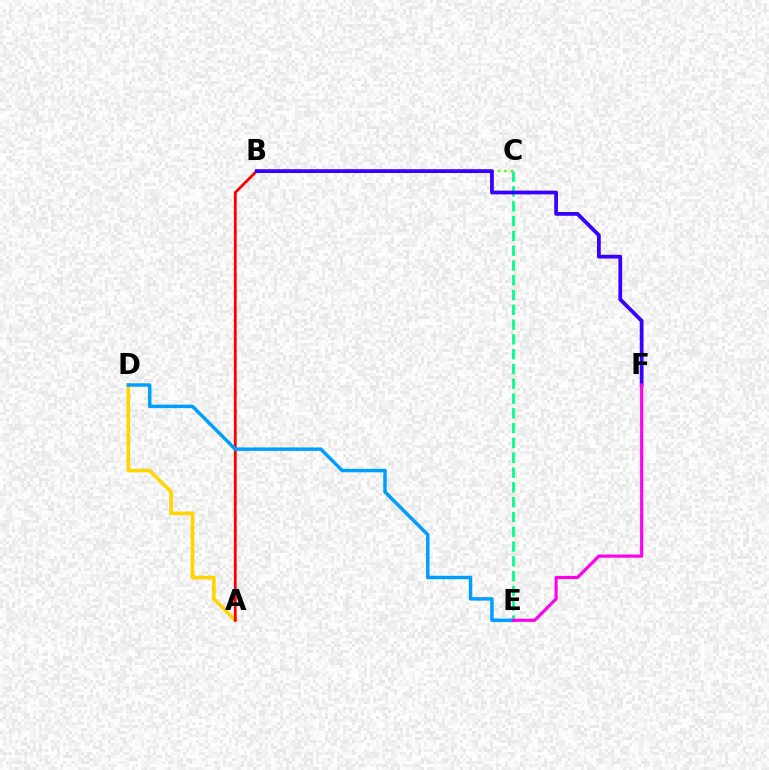{('A', 'D'): [{'color': '#ffd500', 'line_style': 'solid', 'thickness': 2.61}], ('A', 'B'): [{'color': '#ff0000', 'line_style': 'solid', 'thickness': 2.02}], ('B', 'C'): [{'color': '#4fff00', 'line_style': 'dotted', 'thickness': 1.73}], ('D', 'E'): [{'color': '#009eff', 'line_style': 'solid', 'thickness': 2.5}], ('C', 'E'): [{'color': '#00ff86', 'line_style': 'dashed', 'thickness': 2.01}], ('B', 'F'): [{'color': '#3700ff', 'line_style': 'solid', 'thickness': 2.71}], ('E', 'F'): [{'color': '#ff00ed', 'line_style': 'solid', 'thickness': 2.27}]}